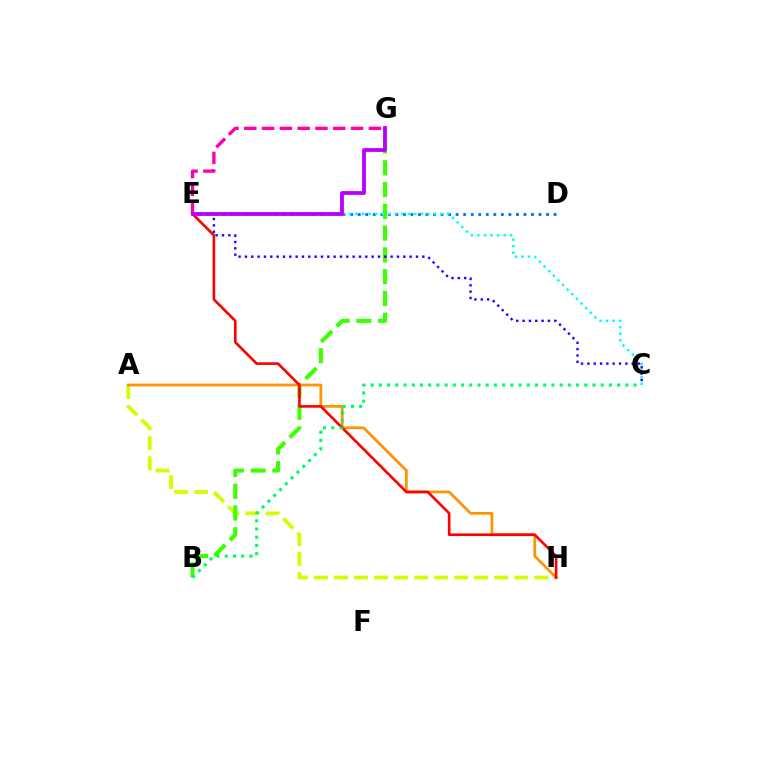{('A', 'H'): [{'color': '#d1ff00', 'line_style': 'dashed', 'thickness': 2.72}, {'color': '#ff9400', 'line_style': 'solid', 'thickness': 1.98}], ('D', 'E'): [{'color': '#0074ff', 'line_style': 'dotted', 'thickness': 2.05}], ('B', 'G'): [{'color': '#3dff00', 'line_style': 'dashed', 'thickness': 2.96}], ('C', 'E'): [{'color': '#00fff6', 'line_style': 'dotted', 'thickness': 1.78}, {'color': '#2500ff', 'line_style': 'dotted', 'thickness': 1.72}], ('E', 'G'): [{'color': '#ff00ac', 'line_style': 'dashed', 'thickness': 2.42}, {'color': '#b900ff', 'line_style': 'solid', 'thickness': 2.73}], ('E', 'H'): [{'color': '#ff0000', 'line_style': 'solid', 'thickness': 1.89}], ('B', 'C'): [{'color': '#00ff5c', 'line_style': 'dotted', 'thickness': 2.23}]}